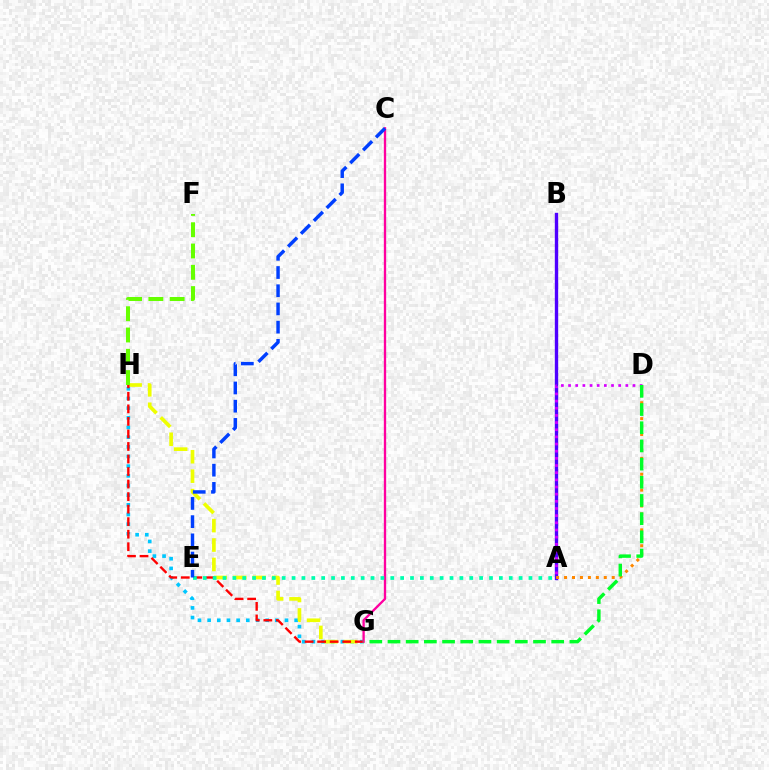{('A', 'B'): [{'color': '#4f00ff', 'line_style': 'solid', 'thickness': 2.42}], ('G', 'H'): [{'color': '#00c7ff', 'line_style': 'dotted', 'thickness': 2.63}, {'color': '#eeff00', 'line_style': 'dashed', 'thickness': 2.64}, {'color': '#ff0000', 'line_style': 'dashed', 'thickness': 1.7}], ('F', 'H'): [{'color': '#66ff00', 'line_style': 'dashed', 'thickness': 2.89}], ('C', 'G'): [{'color': '#ff00a0', 'line_style': 'solid', 'thickness': 1.68}], ('A', 'D'): [{'color': '#ff8800', 'line_style': 'dotted', 'thickness': 2.16}, {'color': '#d600ff', 'line_style': 'dotted', 'thickness': 1.95}], ('A', 'E'): [{'color': '#00ffaf', 'line_style': 'dotted', 'thickness': 2.68}], ('C', 'E'): [{'color': '#003fff', 'line_style': 'dashed', 'thickness': 2.47}], ('D', 'G'): [{'color': '#00ff27', 'line_style': 'dashed', 'thickness': 2.47}]}